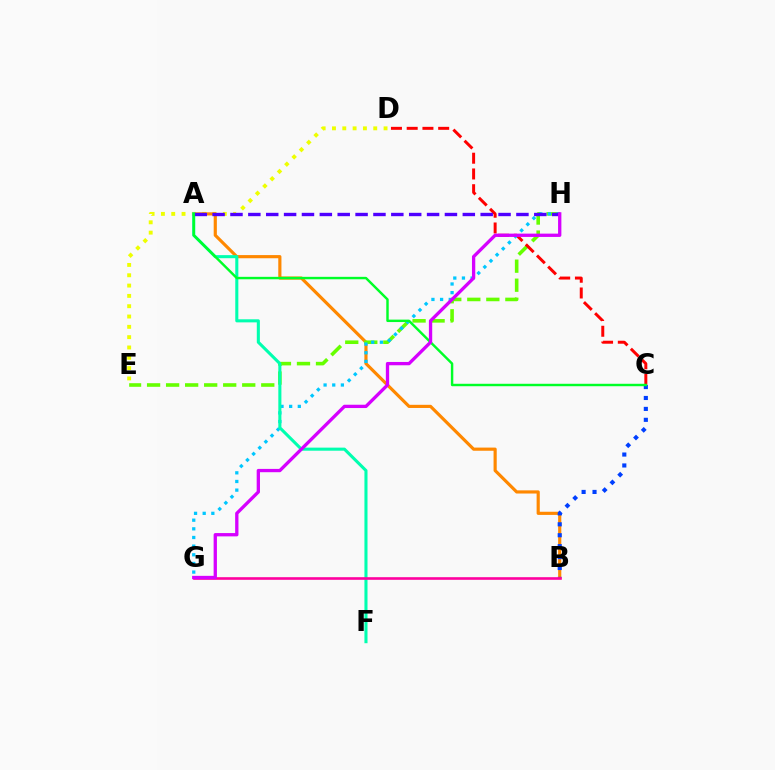{('D', 'E'): [{'color': '#eeff00', 'line_style': 'dotted', 'thickness': 2.8}], ('A', 'B'): [{'color': '#ff8800', 'line_style': 'solid', 'thickness': 2.28}], ('B', 'C'): [{'color': '#003fff', 'line_style': 'dotted', 'thickness': 2.97}], ('E', 'H'): [{'color': '#66ff00', 'line_style': 'dashed', 'thickness': 2.59}], ('C', 'D'): [{'color': '#ff0000', 'line_style': 'dashed', 'thickness': 2.14}], ('G', 'H'): [{'color': '#00c7ff', 'line_style': 'dotted', 'thickness': 2.35}, {'color': '#d600ff', 'line_style': 'solid', 'thickness': 2.38}], ('A', 'F'): [{'color': '#00ffaf', 'line_style': 'solid', 'thickness': 2.21}], ('A', 'H'): [{'color': '#4f00ff', 'line_style': 'dashed', 'thickness': 2.43}], ('B', 'G'): [{'color': '#ff00a0', 'line_style': 'solid', 'thickness': 1.89}], ('A', 'C'): [{'color': '#00ff27', 'line_style': 'solid', 'thickness': 1.75}]}